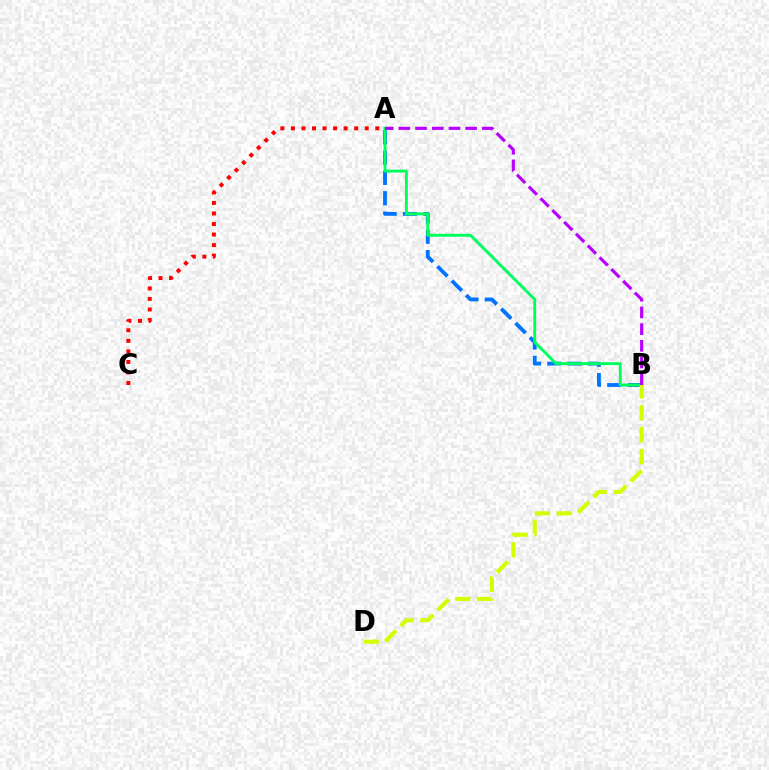{('A', 'B'): [{'color': '#0074ff', 'line_style': 'dashed', 'thickness': 2.76}, {'color': '#00ff5c', 'line_style': 'solid', 'thickness': 2.08}, {'color': '#b900ff', 'line_style': 'dashed', 'thickness': 2.27}], ('B', 'D'): [{'color': '#d1ff00', 'line_style': 'dashed', 'thickness': 2.97}], ('A', 'C'): [{'color': '#ff0000', 'line_style': 'dotted', 'thickness': 2.87}]}